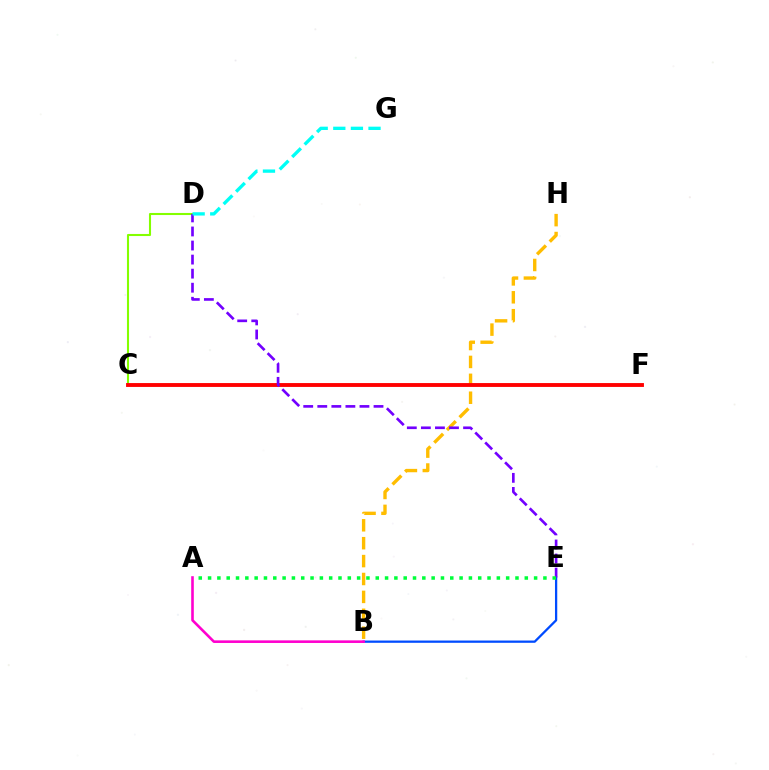{('C', 'D'): [{'color': '#84ff00', 'line_style': 'solid', 'thickness': 1.5}], ('B', 'H'): [{'color': '#ffbd00', 'line_style': 'dashed', 'thickness': 2.43}], ('C', 'F'): [{'color': '#ff0000', 'line_style': 'solid', 'thickness': 2.79}], ('B', 'E'): [{'color': '#004bff', 'line_style': 'solid', 'thickness': 1.63}], ('D', 'E'): [{'color': '#7200ff', 'line_style': 'dashed', 'thickness': 1.91}], ('A', 'E'): [{'color': '#00ff39', 'line_style': 'dotted', 'thickness': 2.53}], ('D', 'G'): [{'color': '#00fff6', 'line_style': 'dashed', 'thickness': 2.39}], ('A', 'B'): [{'color': '#ff00cf', 'line_style': 'solid', 'thickness': 1.88}]}